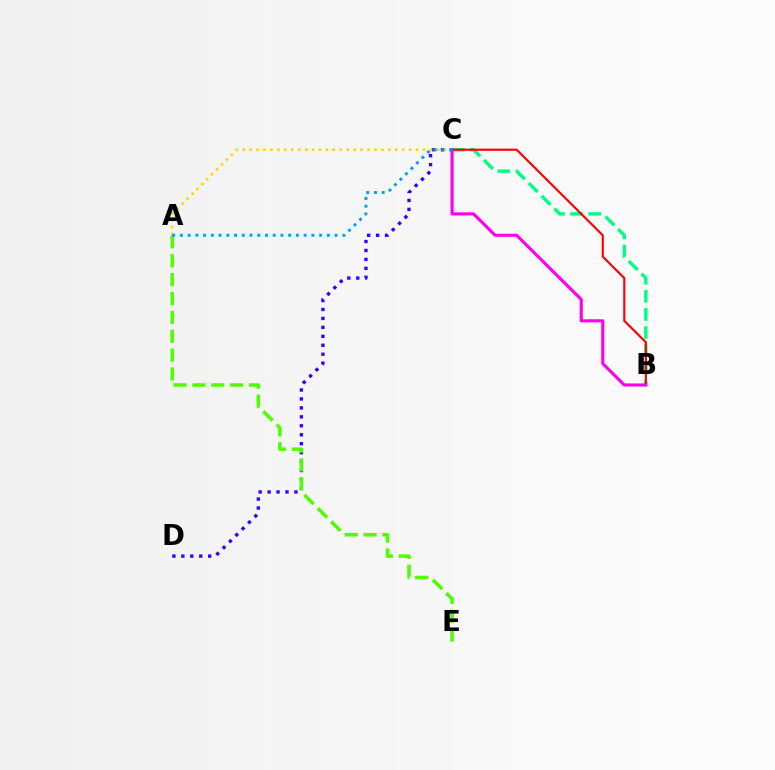{('C', 'D'): [{'color': '#3700ff', 'line_style': 'dotted', 'thickness': 2.43}], ('A', 'E'): [{'color': '#4fff00', 'line_style': 'dashed', 'thickness': 2.56}], ('A', 'C'): [{'color': '#ffd500', 'line_style': 'dotted', 'thickness': 1.89}, {'color': '#009eff', 'line_style': 'dotted', 'thickness': 2.1}], ('B', 'C'): [{'color': '#00ff86', 'line_style': 'dashed', 'thickness': 2.46}, {'color': '#ff0000', 'line_style': 'solid', 'thickness': 1.55}, {'color': '#ff00ed', 'line_style': 'solid', 'thickness': 2.25}]}